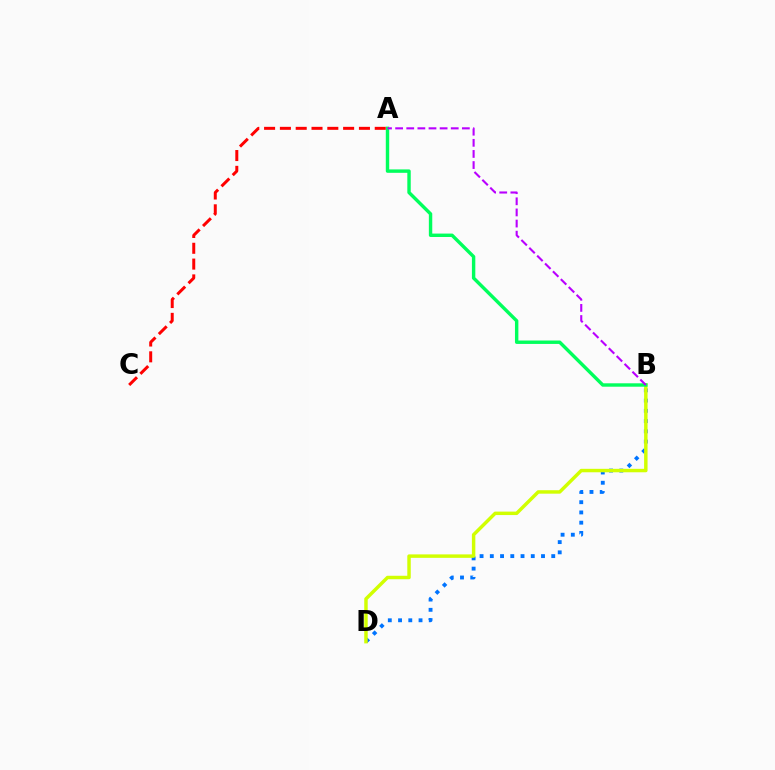{('B', 'D'): [{'color': '#0074ff', 'line_style': 'dotted', 'thickness': 2.78}, {'color': '#d1ff00', 'line_style': 'solid', 'thickness': 2.49}], ('A', 'B'): [{'color': '#00ff5c', 'line_style': 'solid', 'thickness': 2.46}, {'color': '#b900ff', 'line_style': 'dashed', 'thickness': 1.51}], ('A', 'C'): [{'color': '#ff0000', 'line_style': 'dashed', 'thickness': 2.15}]}